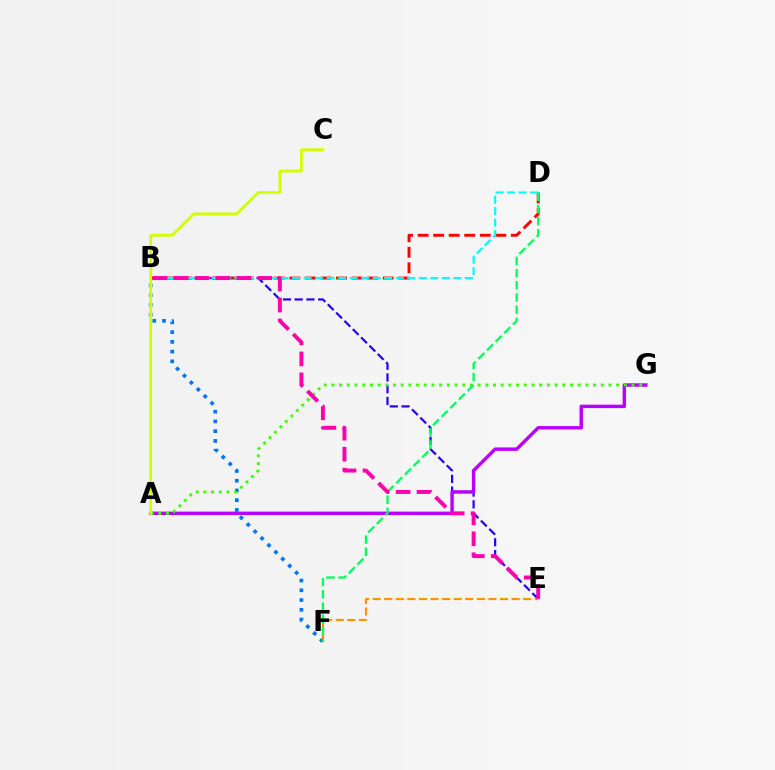{('B', 'E'): [{'color': '#2500ff', 'line_style': 'dashed', 'thickness': 1.59}, {'color': '#ff00ac', 'line_style': 'dashed', 'thickness': 2.85}], ('B', 'F'): [{'color': '#0074ff', 'line_style': 'dotted', 'thickness': 2.65}], ('E', 'F'): [{'color': '#ff9400', 'line_style': 'dashed', 'thickness': 1.57}], ('B', 'D'): [{'color': '#ff0000', 'line_style': 'dashed', 'thickness': 2.11}, {'color': '#00fff6', 'line_style': 'dashed', 'thickness': 1.57}], ('A', 'G'): [{'color': '#b900ff', 'line_style': 'solid', 'thickness': 2.47}, {'color': '#3dff00', 'line_style': 'dotted', 'thickness': 2.09}], ('D', 'F'): [{'color': '#00ff5c', 'line_style': 'dashed', 'thickness': 1.66}], ('A', 'C'): [{'color': '#d1ff00', 'line_style': 'solid', 'thickness': 2.0}]}